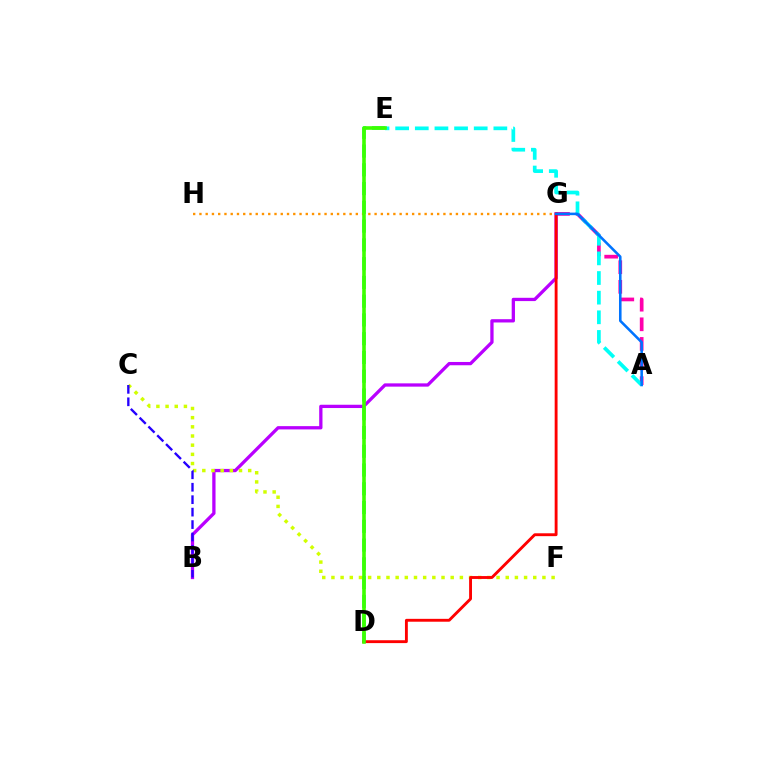{('D', 'E'): [{'color': '#00ff5c', 'line_style': 'dashed', 'thickness': 2.55}, {'color': '#3dff00', 'line_style': 'solid', 'thickness': 2.59}], ('B', 'G'): [{'color': '#b900ff', 'line_style': 'solid', 'thickness': 2.36}], ('C', 'F'): [{'color': '#d1ff00', 'line_style': 'dotted', 'thickness': 2.49}], ('G', 'H'): [{'color': '#ff9400', 'line_style': 'dotted', 'thickness': 1.7}], ('B', 'C'): [{'color': '#2500ff', 'line_style': 'dashed', 'thickness': 1.69}], ('A', 'G'): [{'color': '#ff00ac', 'line_style': 'dashed', 'thickness': 2.67}, {'color': '#0074ff', 'line_style': 'solid', 'thickness': 1.85}], ('A', 'E'): [{'color': '#00fff6', 'line_style': 'dashed', 'thickness': 2.67}], ('D', 'G'): [{'color': '#ff0000', 'line_style': 'solid', 'thickness': 2.07}]}